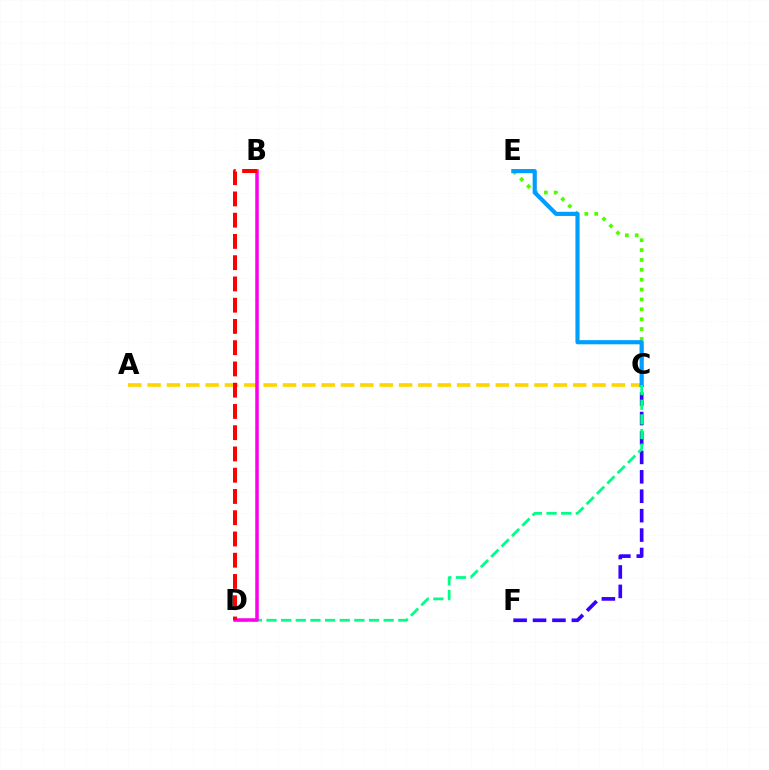{('A', 'C'): [{'color': '#ffd500', 'line_style': 'dashed', 'thickness': 2.63}], ('C', 'F'): [{'color': '#3700ff', 'line_style': 'dashed', 'thickness': 2.64}], ('C', 'E'): [{'color': '#4fff00', 'line_style': 'dotted', 'thickness': 2.68}, {'color': '#009eff', 'line_style': 'solid', 'thickness': 2.99}], ('C', 'D'): [{'color': '#00ff86', 'line_style': 'dashed', 'thickness': 1.99}], ('B', 'D'): [{'color': '#ff00ed', 'line_style': 'solid', 'thickness': 2.53}, {'color': '#ff0000', 'line_style': 'dashed', 'thickness': 2.89}]}